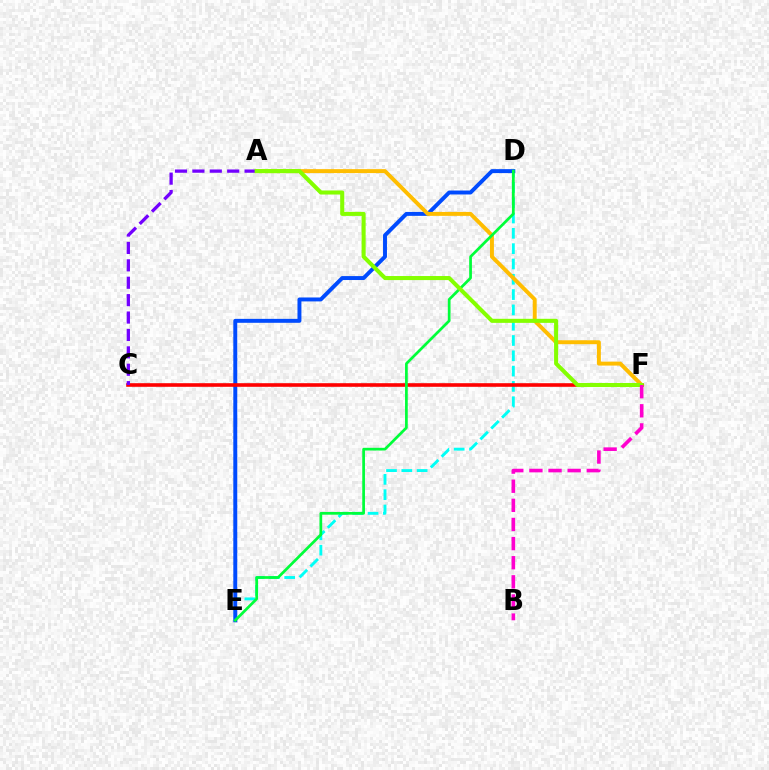{('D', 'E'): [{'color': '#00fff6', 'line_style': 'dashed', 'thickness': 2.08}, {'color': '#004bff', 'line_style': 'solid', 'thickness': 2.84}, {'color': '#00ff39', 'line_style': 'solid', 'thickness': 1.96}], ('A', 'F'): [{'color': '#ffbd00', 'line_style': 'solid', 'thickness': 2.84}, {'color': '#84ff00', 'line_style': 'solid', 'thickness': 2.92}], ('C', 'F'): [{'color': '#ff0000', 'line_style': 'solid', 'thickness': 2.6}], ('A', 'C'): [{'color': '#7200ff', 'line_style': 'dashed', 'thickness': 2.36}], ('B', 'F'): [{'color': '#ff00cf', 'line_style': 'dashed', 'thickness': 2.6}]}